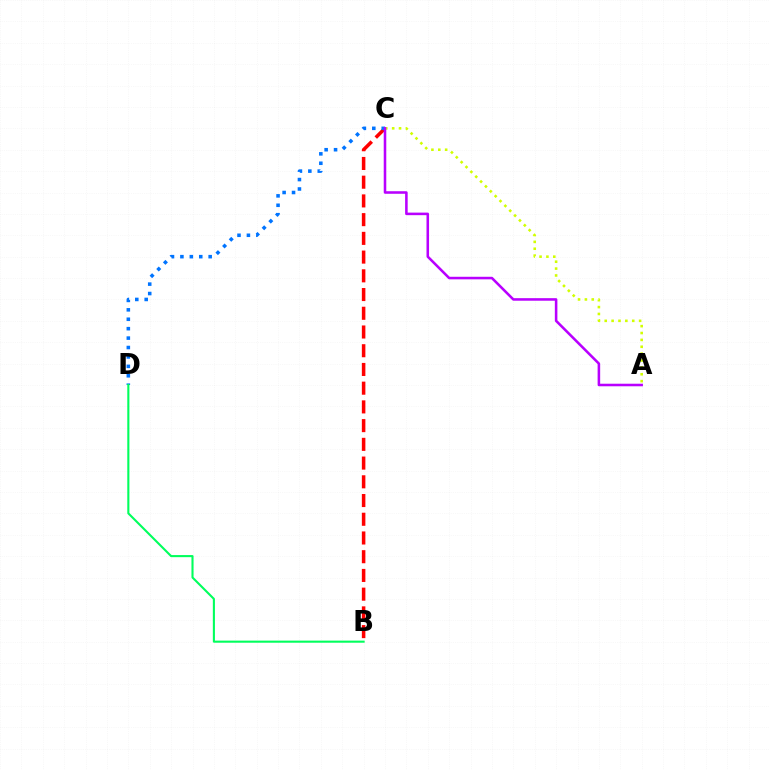{('A', 'C'): [{'color': '#d1ff00', 'line_style': 'dotted', 'thickness': 1.87}, {'color': '#b900ff', 'line_style': 'solid', 'thickness': 1.84}], ('B', 'C'): [{'color': '#ff0000', 'line_style': 'dashed', 'thickness': 2.54}], ('C', 'D'): [{'color': '#0074ff', 'line_style': 'dotted', 'thickness': 2.56}], ('B', 'D'): [{'color': '#00ff5c', 'line_style': 'solid', 'thickness': 1.51}]}